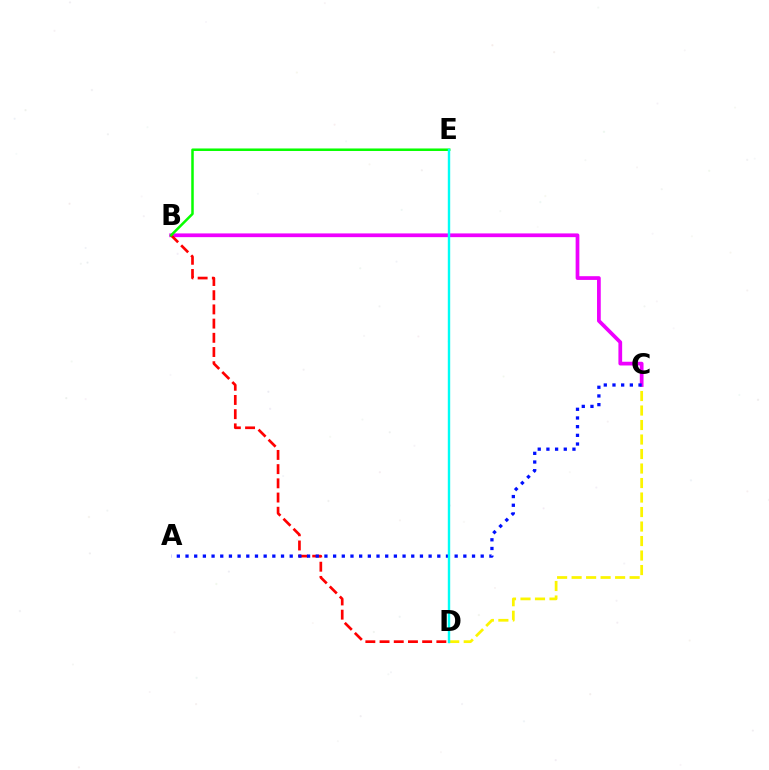{('C', 'D'): [{'color': '#fcf500', 'line_style': 'dashed', 'thickness': 1.97}], ('B', 'C'): [{'color': '#ee00ff', 'line_style': 'solid', 'thickness': 2.69}], ('B', 'D'): [{'color': '#ff0000', 'line_style': 'dashed', 'thickness': 1.93}], ('B', 'E'): [{'color': '#08ff00', 'line_style': 'solid', 'thickness': 1.81}], ('A', 'C'): [{'color': '#0010ff', 'line_style': 'dotted', 'thickness': 2.36}], ('D', 'E'): [{'color': '#00fff6', 'line_style': 'solid', 'thickness': 1.73}]}